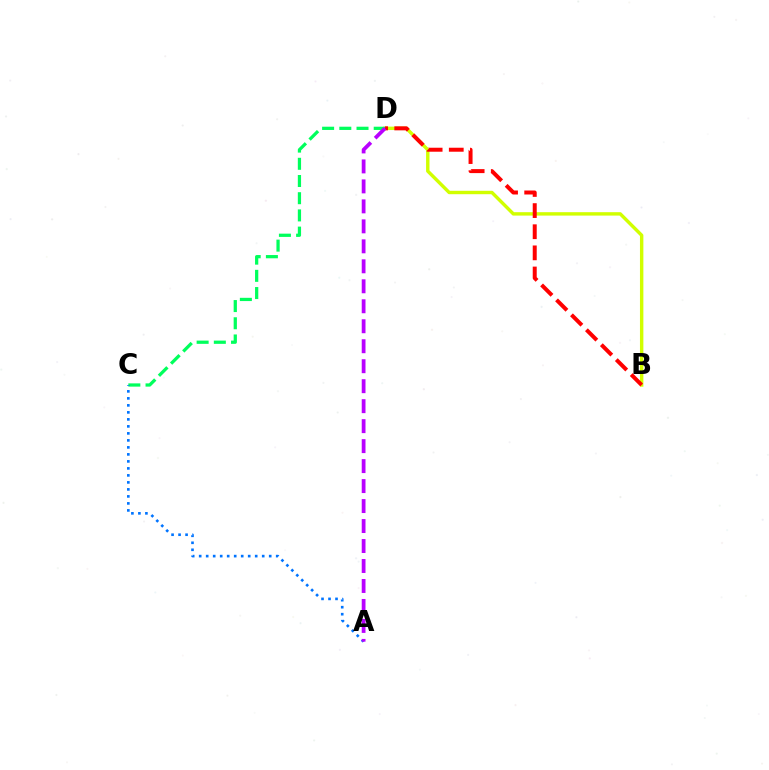{('B', 'D'): [{'color': '#d1ff00', 'line_style': 'solid', 'thickness': 2.46}, {'color': '#ff0000', 'line_style': 'dashed', 'thickness': 2.87}], ('C', 'D'): [{'color': '#00ff5c', 'line_style': 'dashed', 'thickness': 2.34}], ('A', 'C'): [{'color': '#0074ff', 'line_style': 'dotted', 'thickness': 1.9}], ('A', 'D'): [{'color': '#b900ff', 'line_style': 'dashed', 'thickness': 2.71}]}